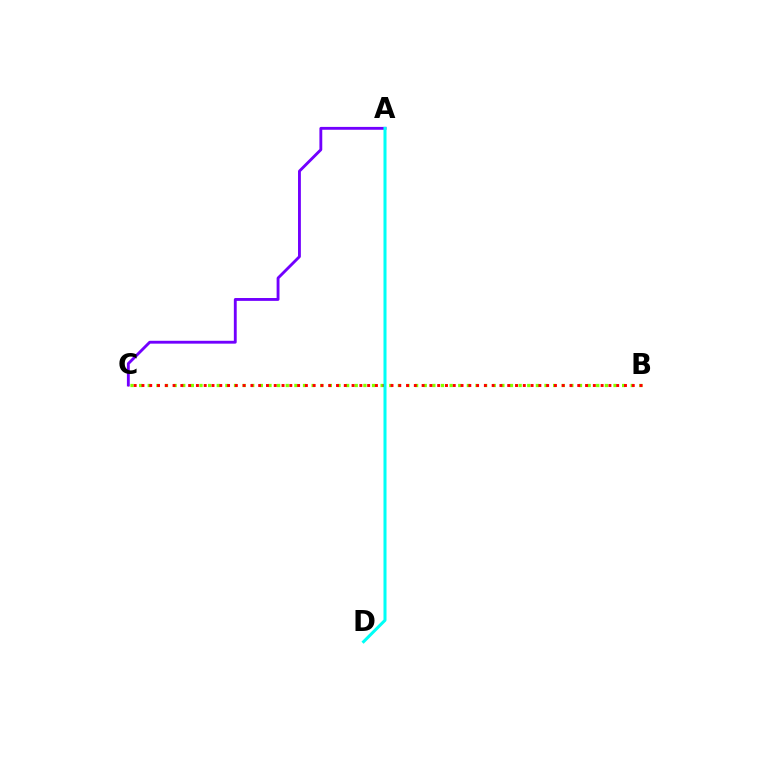{('B', 'C'): [{'color': '#84ff00', 'line_style': 'dotted', 'thickness': 2.34}, {'color': '#ff0000', 'line_style': 'dotted', 'thickness': 2.11}], ('A', 'C'): [{'color': '#7200ff', 'line_style': 'solid', 'thickness': 2.06}], ('A', 'D'): [{'color': '#00fff6', 'line_style': 'solid', 'thickness': 2.18}]}